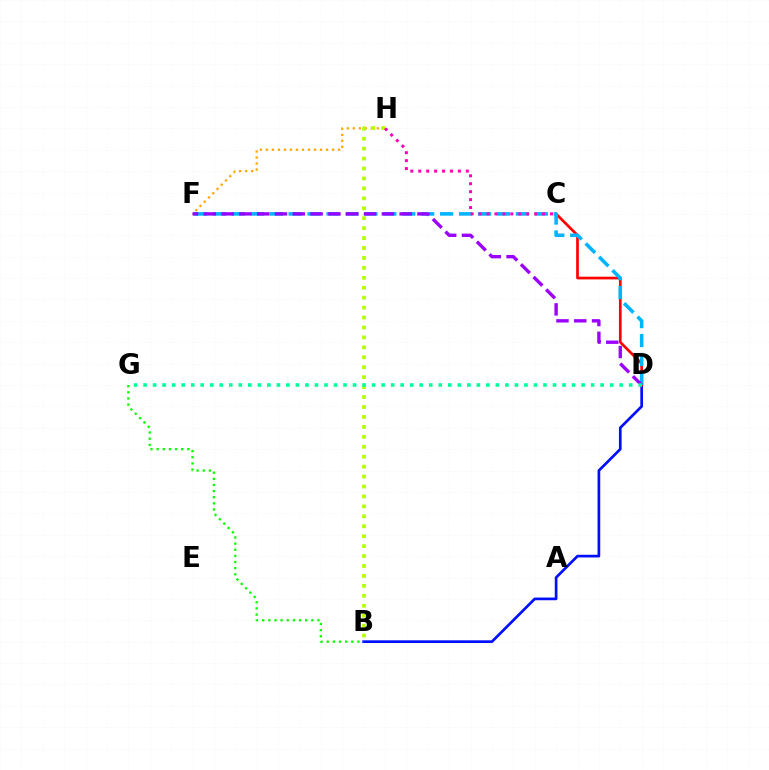{('B', 'D'): [{'color': '#0010ff', 'line_style': 'solid', 'thickness': 1.94}], ('F', 'H'): [{'color': '#ffa500', 'line_style': 'dotted', 'thickness': 1.63}], ('C', 'D'): [{'color': '#ff0000', 'line_style': 'solid', 'thickness': 1.95}], ('B', 'H'): [{'color': '#b3ff00', 'line_style': 'dotted', 'thickness': 2.7}], ('D', 'F'): [{'color': '#00b5ff', 'line_style': 'dashed', 'thickness': 2.57}, {'color': '#9b00ff', 'line_style': 'dashed', 'thickness': 2.42}], ('B', 'G'): [{'color': '#08ff00', 'line_style': 'dotted', 'thickness': 1.67}], ('C', 'H'): [{'color': '#ff00bd', 'line_style': 'dotted', 'thickness': 2.16}], ('D', 'G'): [{'color': '#00ff9d', 'line_style': 'dotted', 'thickness': 2.59}]}